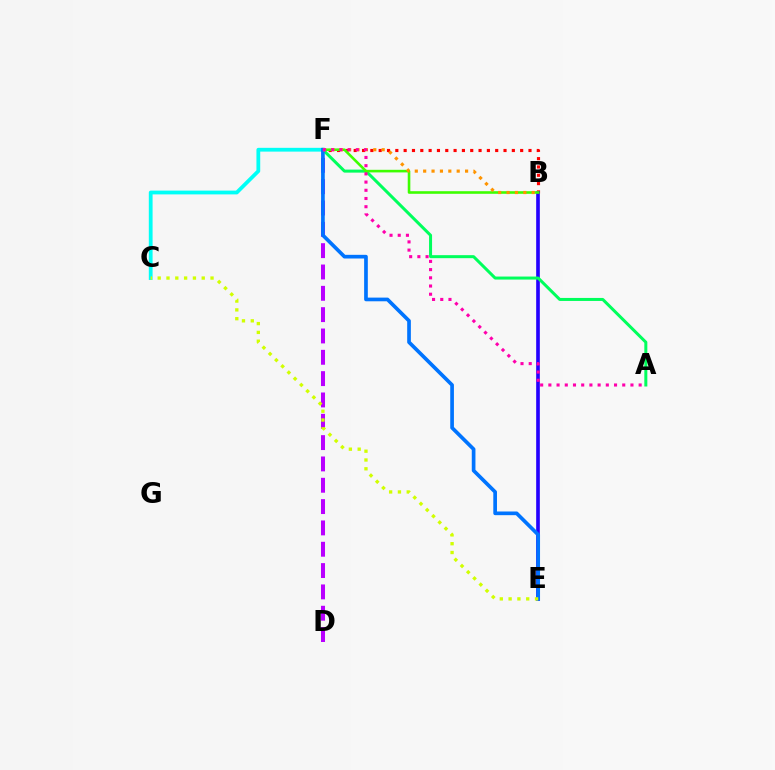{('B', 'F'): [{'color': '#ff0000', 'line_style': 'dotted', 'thickness': 2.26}, {'color': '#3dff00', 'line_style': 'solid', 'thickness': 1.88}, {'color': '#ff9400', 'line_style': 'dotted', 'thickness': 2.28}], ('B', 'E'): [{'color': '#2500ff', 'line_style': 'solid', 'thickness': 2.63}], ('A', 'F'): [{'color': '#00ff5c', 'line_style': 'solid', 'thickness': 2.17}, {'color': '#ff00ac', 'line_style': 'dotted', 'thickness': 2.23}], ('C', 'F'): [{'color': '#00fff6', 'line_style': 'solid', 'thickness': 2.72}], ('D', 'F'): [{'color': '#b900ff', 'line_style': 'dashed', 'thickness': 2.9}], ('E', 'F'): [{'color': '#0074ff', 'line_style': 'solid', 'thickness': 2.65}], ('C', 'E'): [{'color': '#d1ff00', 'line_style': 'dotted', 'thickness': 2.39}]}